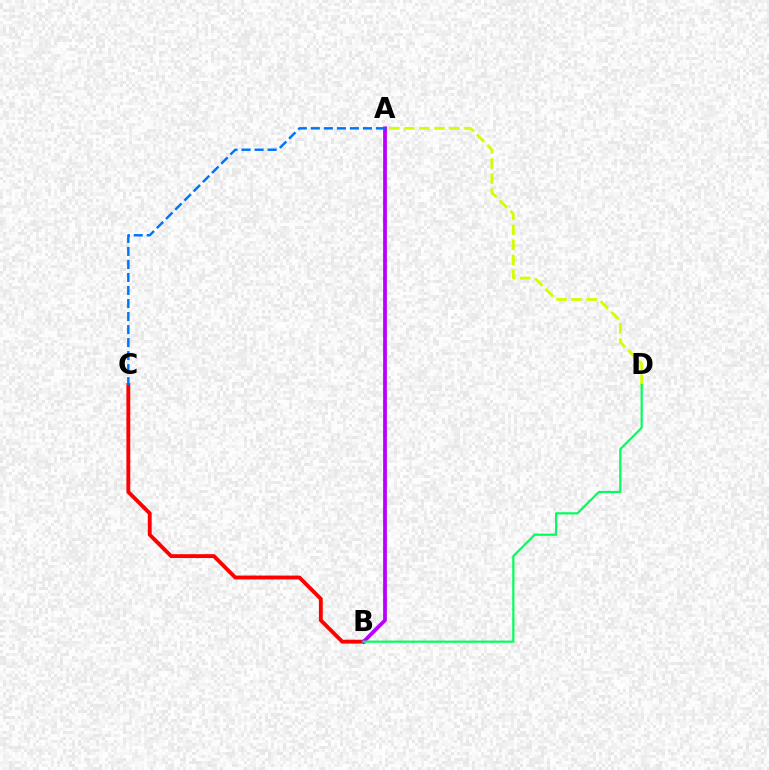{('B', 'C'): [{'color': '#ff0000', 'line_style': 'solid', 'thickness': 2.78}], ('A', 'D'): [{'color': '#d1ff00', 'line_style': 'dashed', 'thickness': 2.04}], ('A', 'B'): [{'color': '#b900ff', 'line_style': 'solid', 'thickness': 2.71}], ('B', 'D'): [{'color': '#00ff5c', 'line_style': 'solid', 'thickness': 1.58}], ('A', 'C'): [{'color': '#0074ff', 'line_style': 'dashed', 'thickness': 1.77}]}